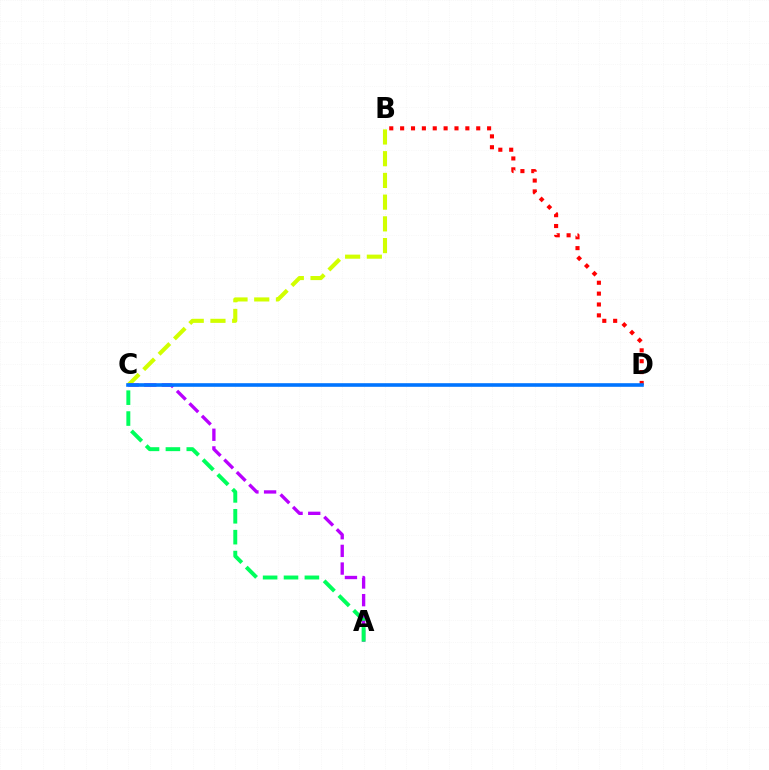{('B', 'C'): [{'color': '#d1ff00', 'line_style': 'dashed', 'thickness': 2.95}], ('B', 'D'): [{'color': '#ff0000', 'line_style': 'dotted', 'thickness': 2.95}], ('A', 'C'): [{'color': '#b900ff', 'line_style': 'dashed', 'thickness': 2.4}, {'color': '#00ff5c', 'line_style': 'dashed', 'thickness': 2.84}], ('C', 'D'): [{'color': '#0074ff', 'line_style': 'solid', 'thickness': 2.6}]}